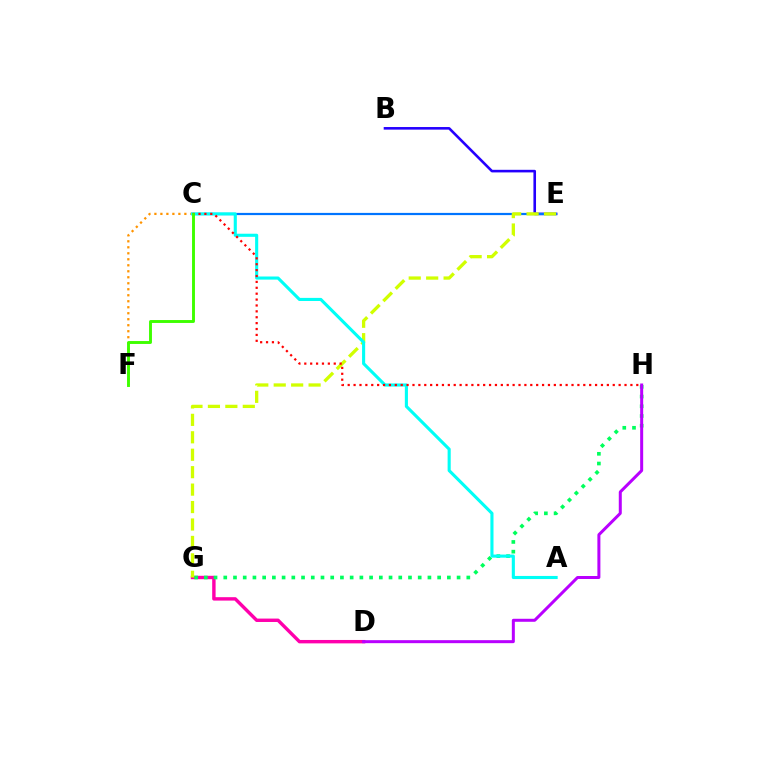{('D', 'G'): [{'color': '#ff00ac', 'line_style': 'solid', 'thickness': 2.45}], ('B', 'E'): [{'color': '#2500ff', 'line_style': 'solid', 'thickness': 1.87}], ('C', 'E'): [{'color': '#0074ff', 'line_style': 'solid', 'thickness': 1.59}], ('G', 'H'): [{'color': '#00ff5c', 'line_style': 'dotted', 'thickness': 2.64}], ('D', 'H'): [{'color': '#b900ff', 'line_style': 'solid', 'thickness': 2.16}], ('E', 'G'): [{'color': '#d1ff00', 'line_style': 'dashed', 'thickness': 2.37}], ('C', 'F'): [{'color': '#ff9400', 'line_style': 'dotted', 'thickness': 1.63}, {'color': '#3dff00', 'line_style': 'solid', 'thickness': 2.09}], ('A', 'C'): [{'color': '#00fff6', 'line_style': 'solid', 'thickness': 2.24}], ('C', 'H'): [{'color': '#ff0000', 'line_style': 'dotted', 'thickness': 1.6}]}